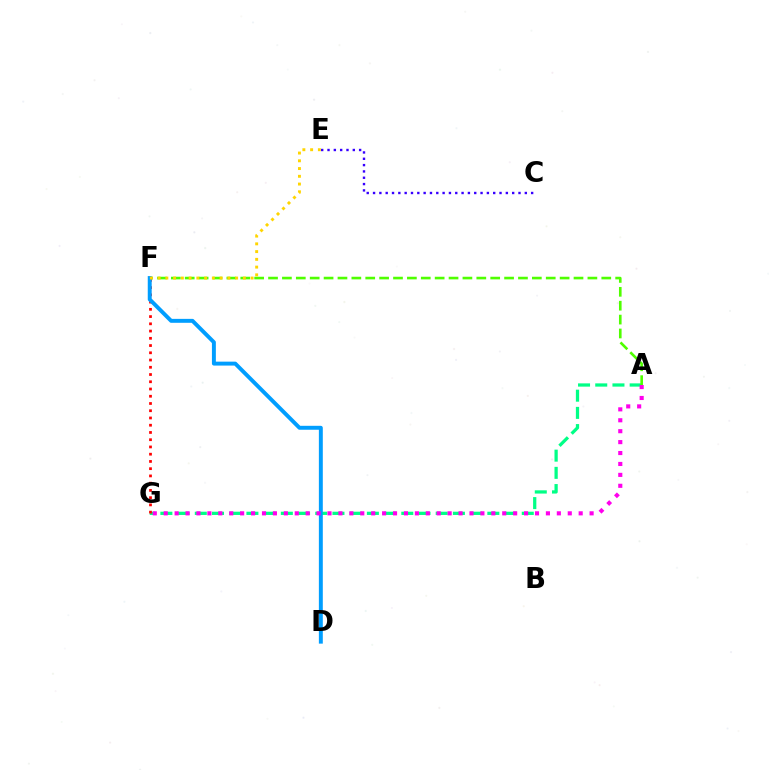{('A', 'G'): [{'color': '#00ff86', 'line_style': 'dashed', 'thickness': 2.34}, {'color': '#ff00ed', 'line_style': 'dotted', 'thickness': 2.97}], ('F', 'G'): [{'color': '#ff0000', 'line_style': 'dotted', 'thickness': 1.97}], ('A', 'F'): [{'color': '#4fff00', 'line_style': 'dashed', 'thickness': 1.89}], ('D', 'F'): [{'color': '#009eff', 'line_style': 'solid', 'thickness': 2.83}], ('E', 'F'): [{'color': '#ffd500', 'line_style': 'dotted', 'thickness': 2.11}], ('C', 'E'): [{'color': '#3700ff', 'line_style': 'dotted', 'thickness': 1.72}]}